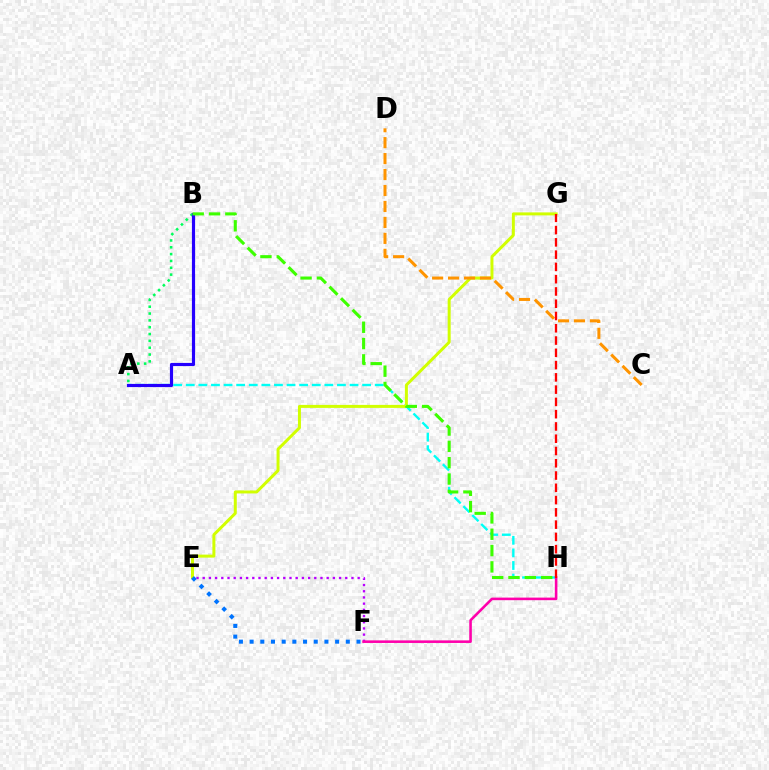{('A', 'H'): [{'color': '#00fff6', 'line_style': 'dashed', 'thickness': 1.71}], ('A', 'B'): [{'color': '#00ff5c', 'line_style': 'dotted', 'thickness': 1.86}, {'color': '#2500ff', 'line_style': 'solid', 'thickness': 2.28}], ('E', 'F'): [{'color': '#b900ff', 'line_style': 'dotted', 'thickness': 1.68}, {'color': '#0074ff', 'line_style': 'dotted', 'thickness': 2.9}], ('F', 'H'): [{'color': '#ff00ac', 'line_style': 'solid', 'thickness': 1.86}], ('E', 'G'): [{'color': '#d1ff00', 'line_style': 'solid', 'thickness': 2.15}], ('B', 'H'): [{'color': '#3dff00', 'line_style': 'dashed', 'thickness': 2.22}], ('C', 'D'): [{'color': '#ff9400', 'line_style': 'dashed', 'thickness': 2.17}], ('G', 'H'): [{'color': '#ff0000', 'line_style': 'dashed', 'thickness': 1.67}]}